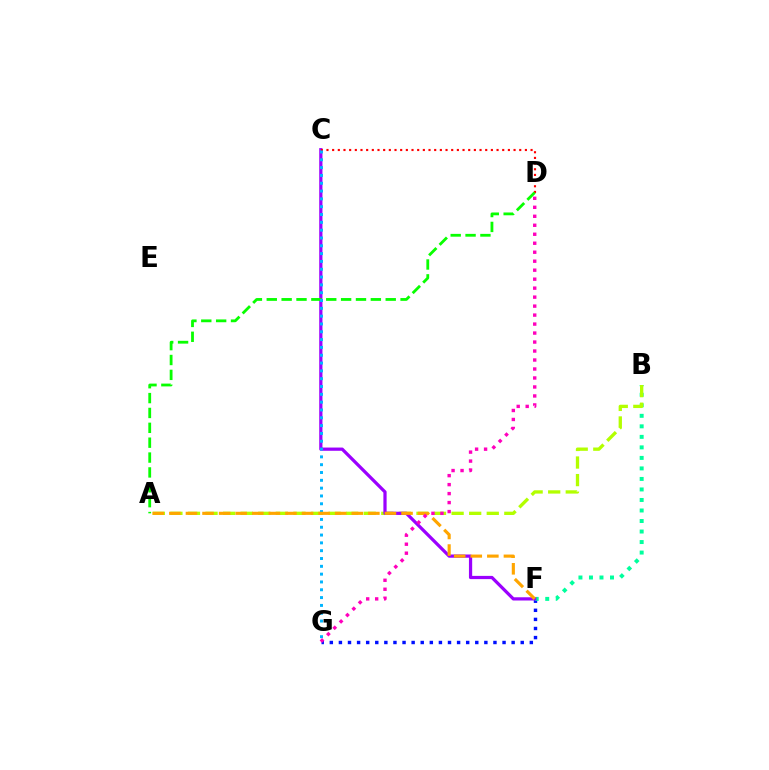{('F', 'G'): [{'color': '#0010ff', 'line_style': 'dotted', 'thickness': 2.47}], ('B', 'F'): [{'color': '#00ff9d', 'line_style': 'dotted', 'thickness': 2.86}], ('A', 'B'): [{'color': '#b3ff00', 'line_style': 'dashed', 'thickness': 2.39}], ('C', 'F'): [{'color': '#9b00ff', 'line_style': 'solid', 'thickness': 2.33}], ('C', 'D'): [{'color': '#ff0000', 'line_style': 'dotted', 'thickness': 1.54}], ('A', 'D'): [{'color': '#08ff00', 'line_style': 'dashed', 'thickness': 2.02}], ('C', 'G'): [{'color': '#00b5ff', 'line_style': 'dotted', 'thickness': 2.12}], ('A', 'F'): [{'color': '#ffa500', 'line_style': 'dashed', 'thickness': 2.25}], ('D', 'G'): [{'color': '#ff00bd', 'line_style': 'dotted', 'thickness': 2.44}]}